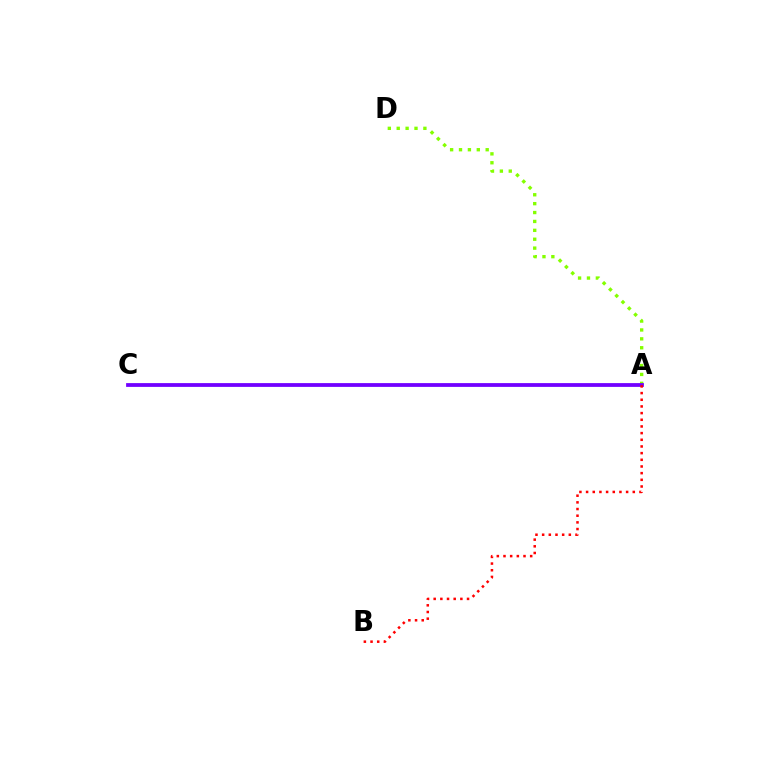{('A', 'D'): [{'color': '#84ff00', 'line_style': 'dotted', 'thickness': 2.42}], ('A', 'C'): [{'color': '#00fff6', 'line_style': 'dashed', 'thickness': 1.63}, {'color': '#7200ff', 'line_style': 'solid', 'thickness': 2.72}], ('A', 'B'): [{'color': '#ff0000', 'line_style': 'dotted', 'thickness': 1.81}]}